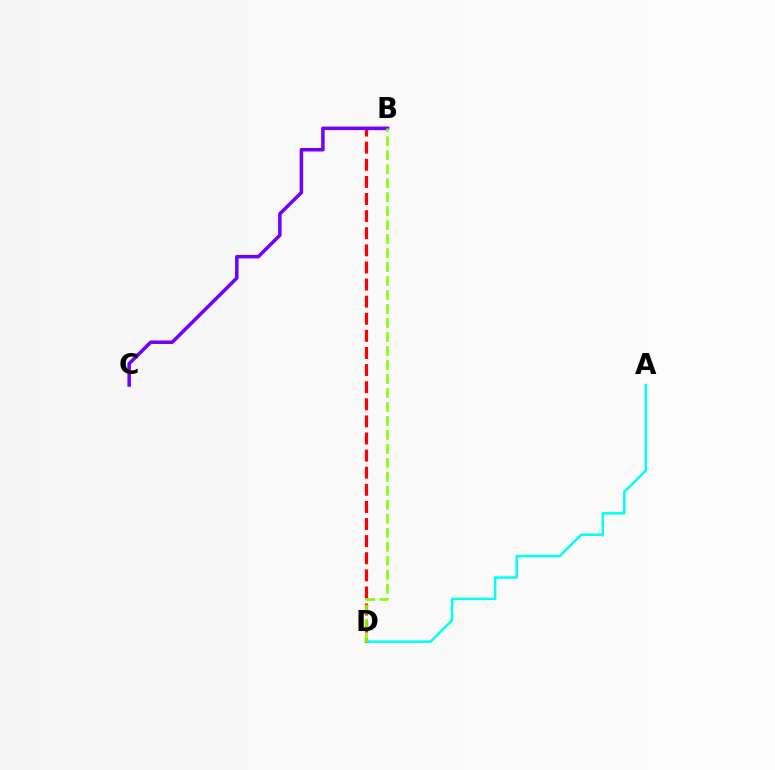{('A', 'D'): [{'color': '#00fff6', 'line_style': 'solid', 'thickness': 1.8}], ('B', 'D'): [{'color': '#ff0000', 'line_style': 'dashed', 'thickness': 2.32}, {'color': '#84ff00', 'line_style': 'dashed', 'thickness': 1.9}], ('B', 'C'): [{'color': '#7200ff', 'line_style': 'solid', 'thickness': 2.52}]}